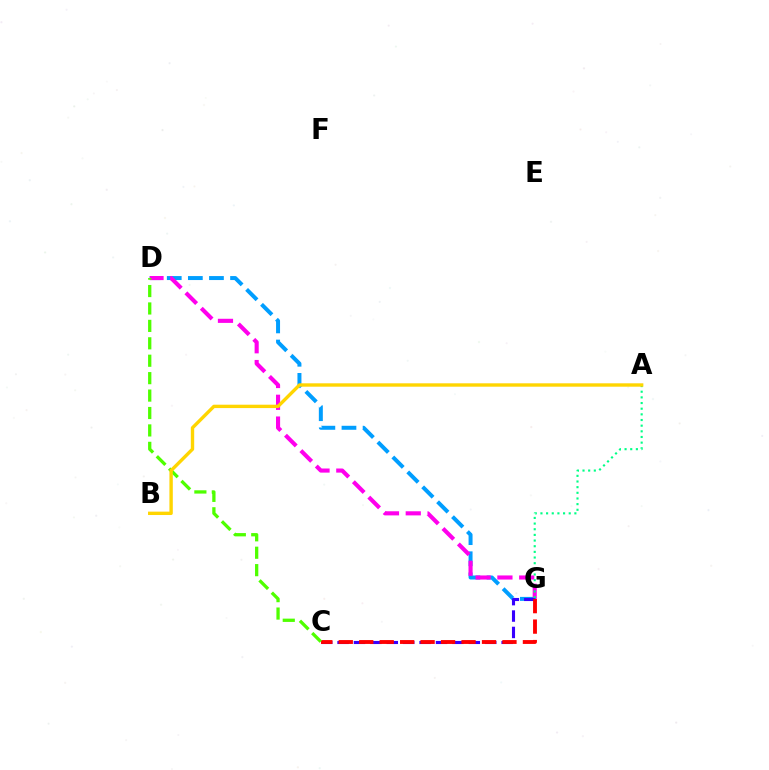{('D', 'G'): [{'color': '#009eff', 'line_style': 'dashed', 'thickness': 2.87}, {'color': '#ff00ed', 'line_style': 'dashed', 'thickness': 2.96}], ('C', 'G'): [{'color': '#3700ff', 'line_style': 'dashed', 'thickness': 2.23}, {'color': '#ff0000', 'line_style': 'dashed', 'thickness': 2.78}], ('A', 'G'): [{'color': '#00ff86', 'line_style': 'dotted', 'thickness': 1.54}], ('C', 'D'): [{'color': '#4fff00', 'line_style': 'dashed', 'thickness': 2.37}], ('A', 'B'): [{'color': '#ffd500', 'line_style': 'solid', 'thickness': 2.44}]}